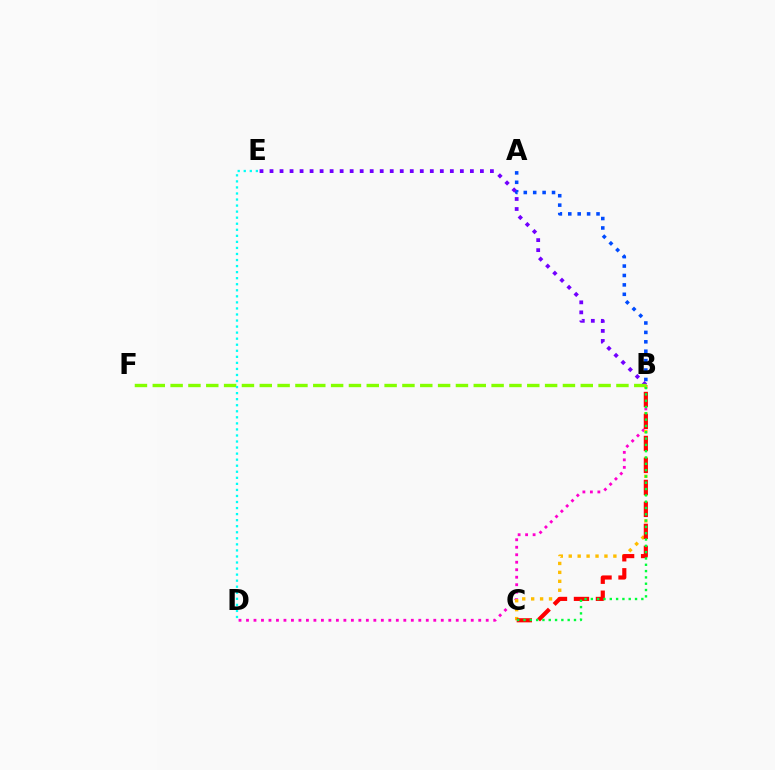{('B', 'D'): [{'color': '#ff00cf', 'line_style': 'dotted', 'thickness': 2.04}], ('A', 'B'): [{'color': '#004bff', 'line_style': 'dotted', 'thickness': 2.56}], ('B', 'C'): [{'color': '#ffbd00', 'line_style': 'dotted', 'thickness': 2.43}, {'color': '#ff0000', 'line_style': 'dashed', 'thickness': 2.99}, {'color': '#00ff39', 'line_style': 'dotted', 'thickness': 1.71}], ('B', 'E'): [{'color': '#7200ff', 'line_style': 'dotted', 'thickness': 2.72}], ('B', 'F'): [{'color': '#84ff00', 'line_style': 'dashed', 'thickness': 2.42}], ('D', 'E'): [{'color': '#00fff6', 'line_style': 'dotted', 'thickness': 1.64}]}